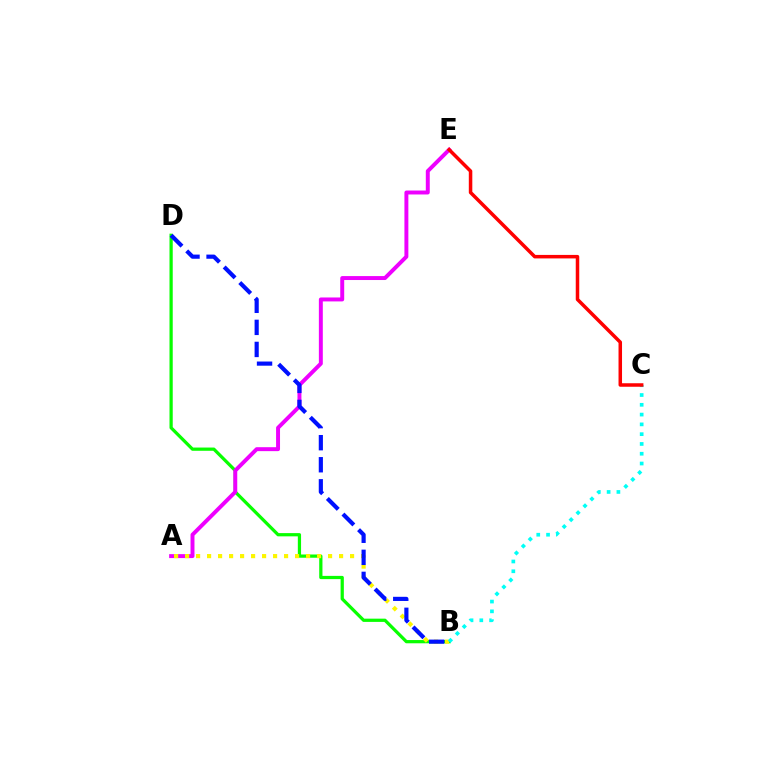{('B', 'D'): [{'color': '#08ff00', 'line_style': 'solid', 'thickness': 2.33}, {'color': '#0010ff', 'line_style': 'dashed', 'thickness': 3.0}], ('A', 'E'): [{'color': '#ee00ff', 'line_style': 'solid', 'thickness': 2.84}], ('A', 'B'): [{'color': '#fcf500', 'line_style': 'dotted', 'thickness': 2.99}], ('B', 'C'): [{'color': '#00fff6', 'line_style': 'dotted', 'thickness': 2.66}], ('C', 'E'): [{'color': '#ff0000', 'line_style': 'solid', 'thickness': 2.53}]}